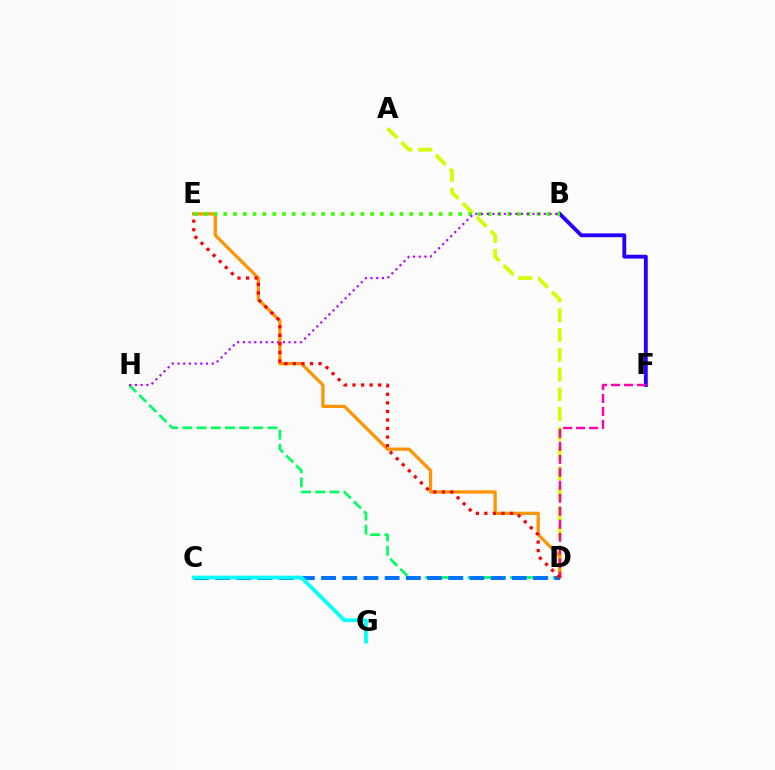{('D', 'H'): [{'color': '#00ff5c', 'line_style': 'dashed', 'thickness': 1.93}], ('B', 'F'): [{'color': '#2500ff', 'line_style': 'solid', 'thickness': 2.76}], ('A', 'D'): [{'color': '#d1ff00', 'line_style': 'dashed', 'thickness': 2.69}], ('D', 'E'): [{'color': '#ff9400', 'line_style': 'solid', 'thickness': 2.32}, {'color': '#ff0000', 'line_style': 'dotted', 'thickness': 2.33}], ('C', 'D'): [{'color': '#0074ff', 'line_style': 'dashed', 'thickness': 2.88}], ('D', 'F'): [{'color': '#ff00ac', 'line_style': 'dashed', 'thickness': 1.76}], ('B', 'E'): [{'color': '#3dff00', 'line_style': 'dotted', 'thickness': 2.66}], ('B', 'H'): [{'color': '#b900ff', 'line_style': 'dotted', 'thickness': 1.55}], ('C', 'G'): [{'color': '#00fff6', 'line_style': 'solid', 'thickness': 2.67}]}